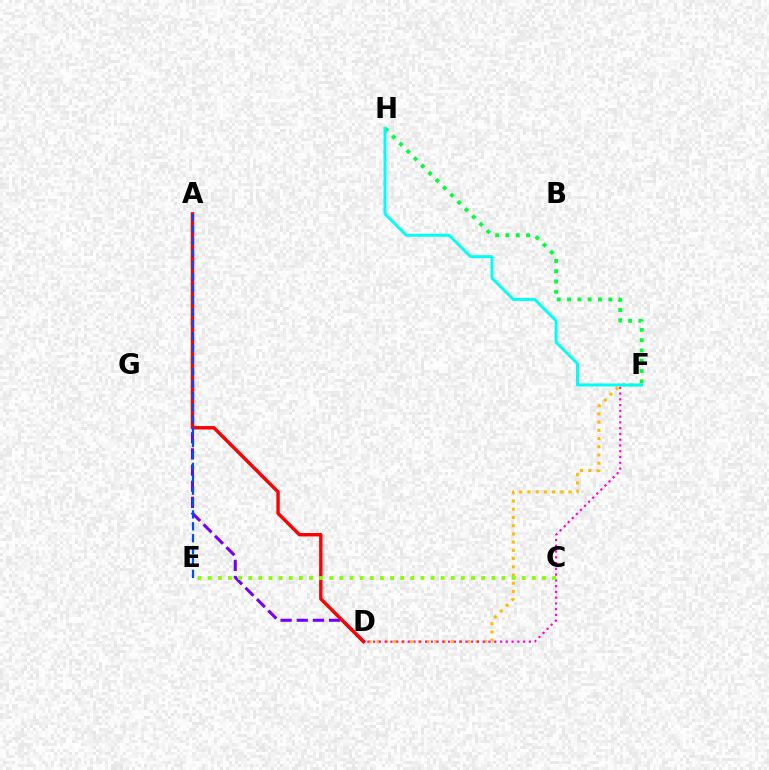{('D', 'F'): [{'color': '#ffbd00', 'line_style': 'dotted', 'thickness': 2.23}, {'color': '#ff00cf', 'line_style': 'dotted', 'thickness': 1.57}], ('A', 'D'): [{'color': '#7200ff', 'line_style': 'dashed', 'thickness': 2.19}, {'color': '#ff0000', 'line_style': 'solid', 'thickness': 2.46}], ('F', 'H'): [{'color': '#00ff39', 'line_style': 'dotted', 'thickness': 2.8}, {'color': '#00fff6', 'line_style': 'solid', 'thickness': 2.14}], ('A', 'E'): [{'color': '#004bff', 'line_style': 'dashed', 'thickness': 1.61}], ('C', 'E'): [{'color': '#84ff00', 'line_style': 'dotted', 'thickness': 2.75}]}